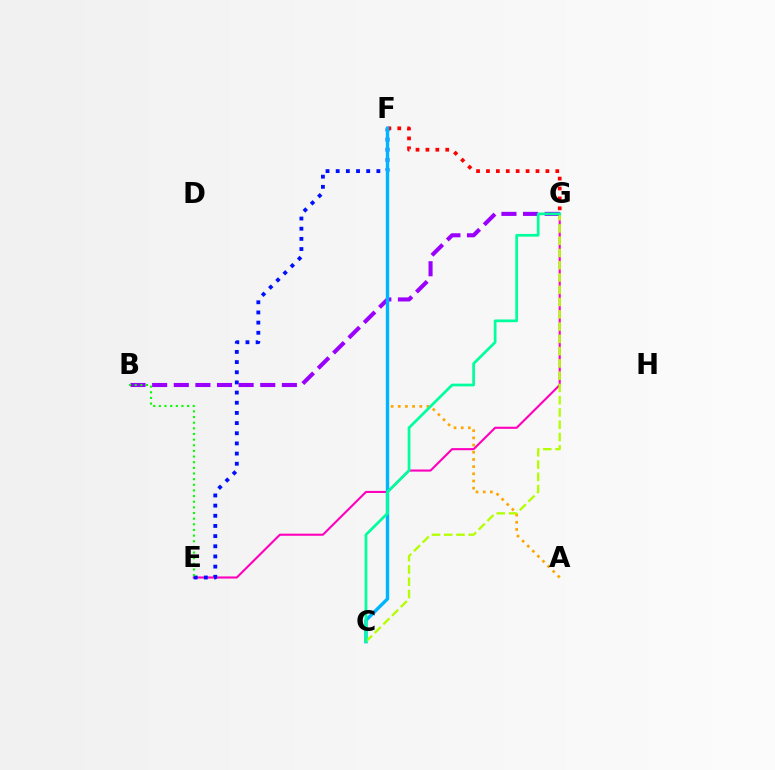{('E', 'G'): [{'color': '#ff00bd', 'line_style': 'solid', 'thickness': 1.52}], ('E', 'F'): [{'color': '#0010ff', 'line_style': 'dotted', 'thickness': 2.76}], ('F', 'G'): [{'color': '#ff0000', 'line_style': 'dotted', 'thickness': 2.69}], ('B', 'G'): [{'color': '#9b00ff', 'line_style': 'dashed', 'thickness': 2.94}], ('A', 'F'): [{'color': '#ffa500', 'line_style': 'dotted', 'thickness': 1.95}], ('C', 'F'): [{'color': '#00b5ff', 'line_style': 'solid', 'thickness': 2.43}], ('C', 'G'): [{'color': '#b3ff00', 'line_style': 'dashed', 'thickness': 1.67}, {'color': '#00ff9d', 'line_style': 'solid', 'thickness': 1.96}], ('B', 'E'): [{'color': '#08ff00', 'line_style': 'dotted', 'thickness': 1.53}]}